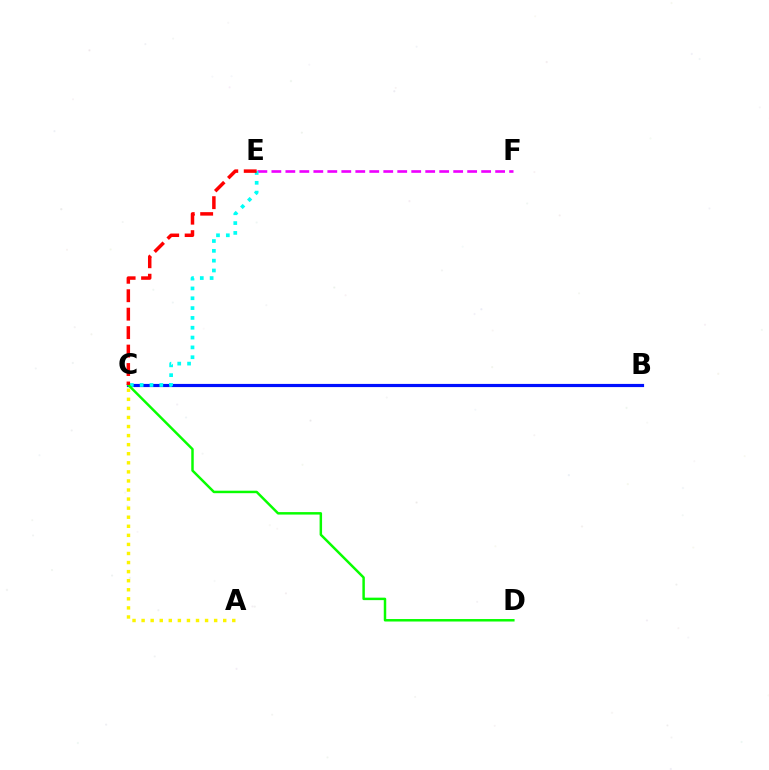{('E', 'F'): [{'color': '#ee00ff', 'line_style': 'dashed', 'thickness': 1.9}], ('B', 'C'): [{'color': '#0010ff', 'line_style': 'solid', 'thickness': 2.28}], ('C', 'E'): [{'color': '#00fff6', 'line_style': 'dotted', 'thickness': 2.67}, {'color': '#ff0000', 'line_style': 'dashed', 'thickness': 2.51}], ('C', 'D'): [{'color': '#08ff00', 'line_style': 'solid', 'thickness': 1.78}], ('A', 'C'): [{'color': '#fcf500', 'line_style': 'dotted', 'thickness': 2.46}]}